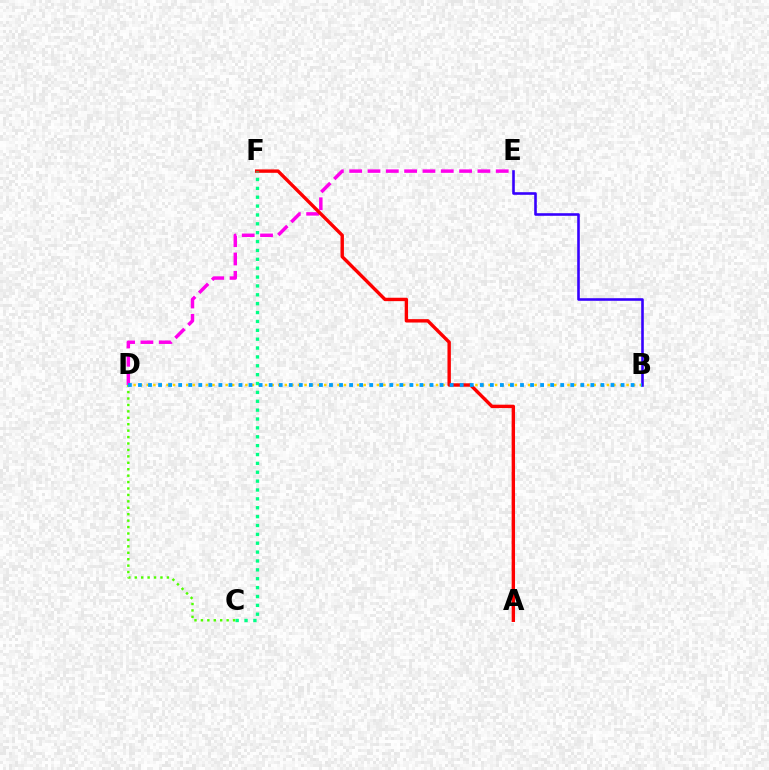{('B', 'D'): [{'color': '#ffd500', 'line_style': 'dotted', 'thickness': 1.79}, {'color': '#009eff', 'line_style': 'dotted', 'thickness': 2.73}], ('D', 'E'): [{'color': '#ff00ed', 'line_style': 'dashed', 'thickness': 2.49}], ('C', 'D'): [{'color': '#4fff00', 'line_style': 'dotted', 'thickness': 1.75}], ('A', 'F'): [{'color': '#ff0000', 'line_style': 'solid', 'thickness': 2.45}], ('B', 'E'): [{'color': '#3700ff', 'line_style': 'solid', 'thickness': 1.88}], ('C', 'F'): [{'color': '#00ff86', 'line_style': 'dotted', 'thickness': 2.41}]}